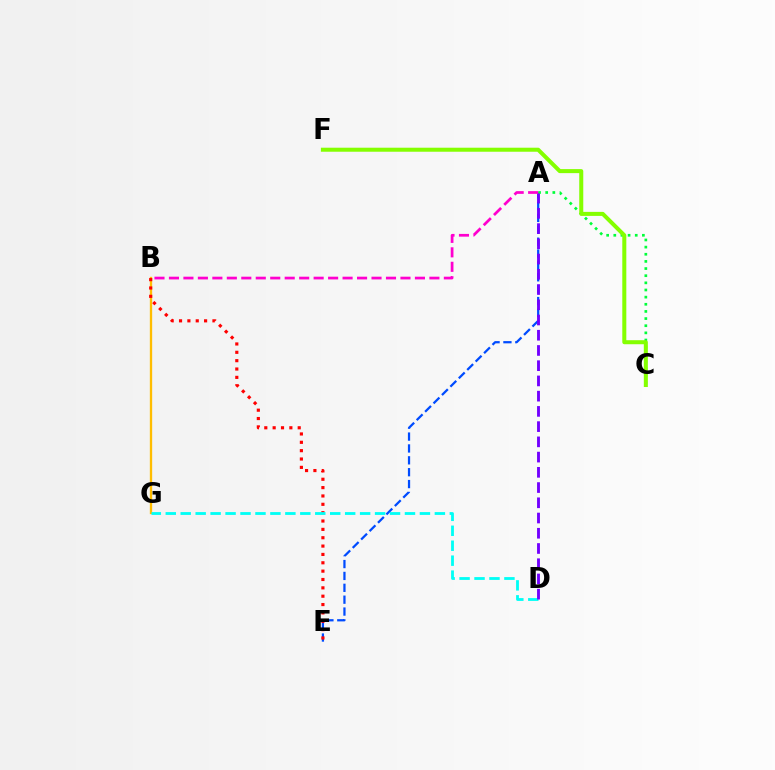{('A', 'E'): [{'color': '#004bff', 'line_style': 'dashed', 'thickness': 1.61}], ('A', 'C'): [{'color': '#00ff39', 'line_style': 'dotted', 'thickness': 1.94}], ('B', 'G'): [{'color': '#ffbd00', 'line_style': 'solid', 'thickness': 1.68}], ('B', 'E'): [{'color': '#ff0000', 'line_style': 'dotted', 'thickness': 2.27}], ('D', 'G'): [{'color': '#00fff6', 'line_style': 'dashed', 'thickness': 2.03}], ('A', 'D'): [{'color': '#7200ff', 'line_style': 'dashed', 'thickness': 2.07}], ('C', 'F'): [{'color': '#84ff00', 'line_style': 'solid', 'thickness': 2.9}], ('A', 'B'): [{'color': '#ff00cf', 'line_style': 'dashed', 'thickness': 1.97}]}